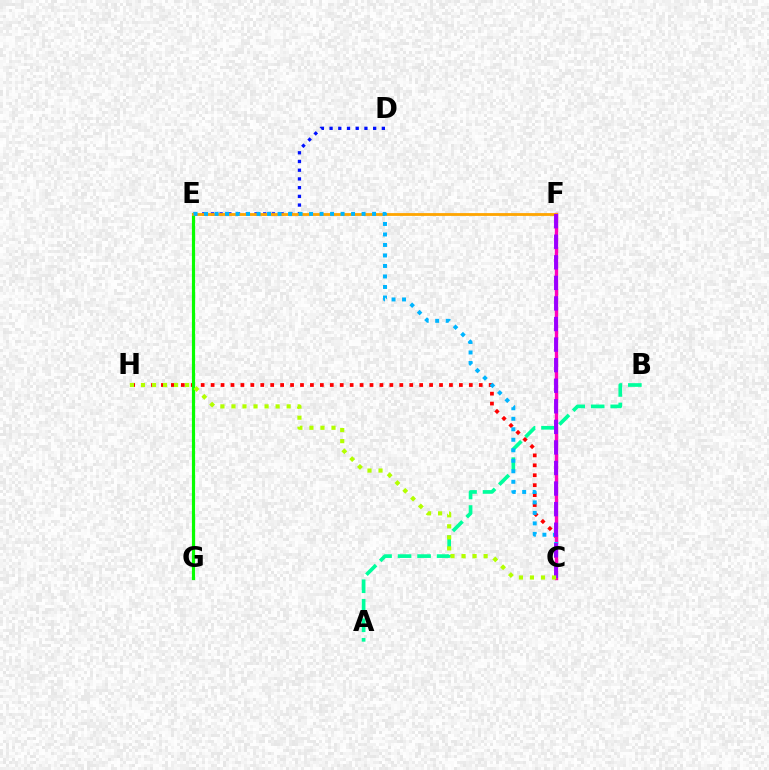{('D', 'E'): [{'color': '#0010ff', 'line_style': 'dotted', 'thickness': 2.37}], ('C', 'H'): [{'color': '#ff0000', 'line_style': 'dotted', 'thickness': 2.7}, {'color': '#b3ff00', 'line_style': 'dotted', 'thickness': 3.0}], ('A', 'B'): [{'color': '#00ff9d', 'line_style': 'dashed', 'thickness': 2.65}], ('E', 'G'): [{'color': '#08ff00', 'line_style': 'solid', 'thickness': 2.28}], ('C', 'F'): [{'color': '#ff00bd', 'line_style': 'solid', 'thickness': 2.44}, {'color': '#9b00ff', 'line_style': 'dashed', 'thickness': 2.79}], ('E', 'F'): [{'color': '#ffa500', 'line_style': 'solid', 'thickness': 2.03}], ('C', 'E'): [{'color': '#00b5ff', 'line_style': 'dotted', 'thickness': 2.85}]}